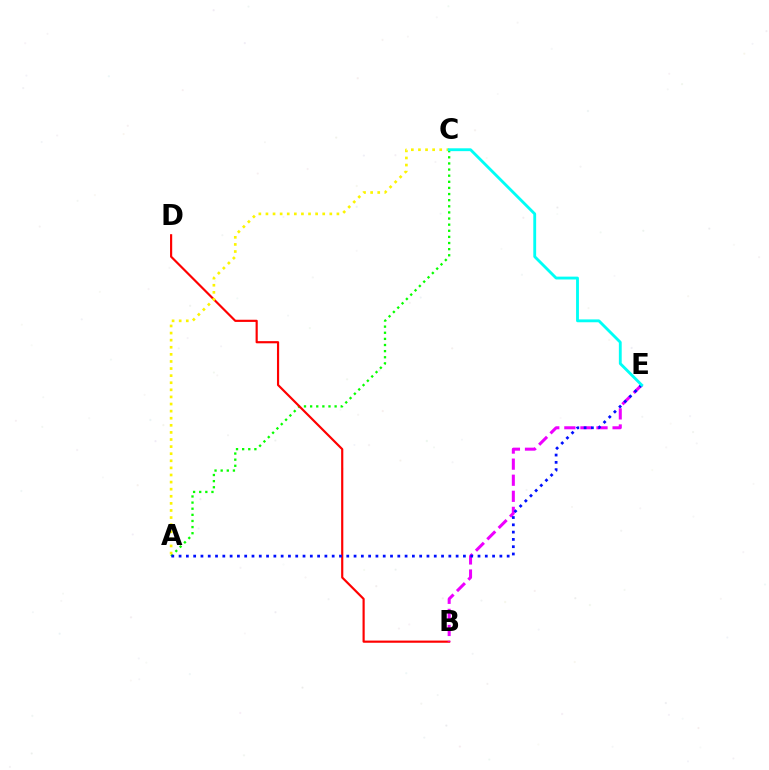{('A', 'C'): [{'color': '#08ff00', 'line_style': 'dotted', 'thickness': 1.66}, {'color': '#fcf500', 'line_style': 'dotted', 'thickness': 1.93}], ('B', 'D'): [{'color': '#ff0000', 'line_style': 'solid', 'thickness': 1.56}], ('B', 'E'): [{'color': '#ee00ff', 'line_style': 'dashed', 'thickness': 2.18}], ('A', 'E'): [{'color': '#0010ff', 'line_style': 'dotted', 'thickness': 1.98}], ('C', 'E'): [{'color': '#00fff6', 'line_style': 'solid', 'thickness': 2.05}]}